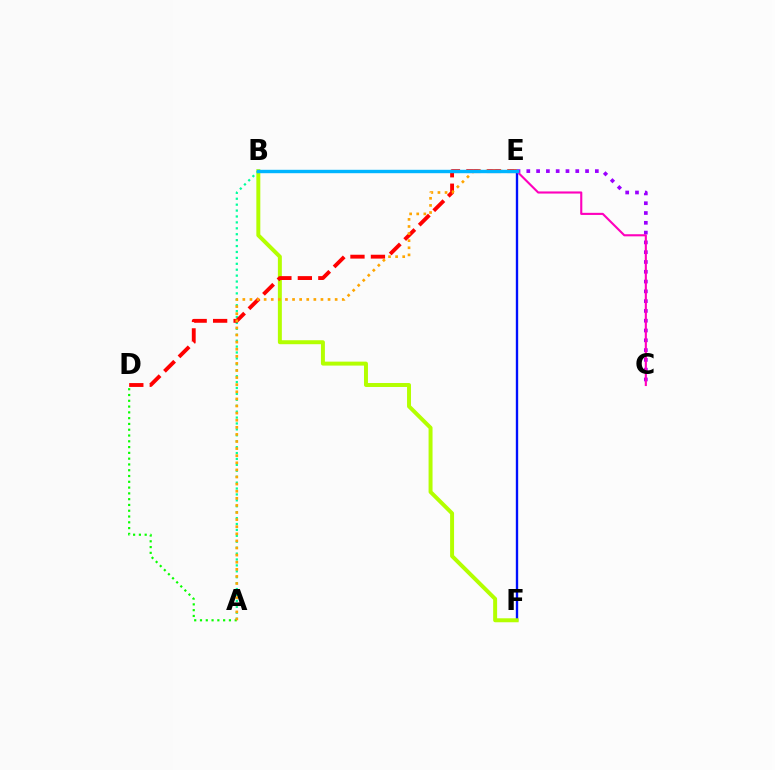{('E', 'F'): [{'color': '#0010ff', 'line_style': 'solid', 'thickness': 1.7}], ('A', 'D'): [{'color': '#08ff00', 'line_style': 'dotted', 'thickness': 1.57}], ('C', 'E'): [{'color': '#9b00ff', 'line_style': 'dotted', 'thickness': 2.66}, {'color': '#ff00bd', 'line_style': 'solid', 'thickness': 1.52}], ('B', 'F'): [{'color': '#b3ff00', 'line_style': 'solid', 'thickness': 2.85}], ('A', 'B'): [{'color': '#00ff9d', 'line_style': 'dotted', 'thickness': 1.61}], ('D', 'E'): [{'color': '#ff0000', 'line_style': 'dashed', 'thickness': 2.78}], ('A', 'E'): [{'color': '#ffa500', 'line_style': 'dotted', 'thickness': 1.93}], ('B', 'E'): [{'color': '#00b5ff', 'line_style': 'solid', 'thickness': 2.45}]}